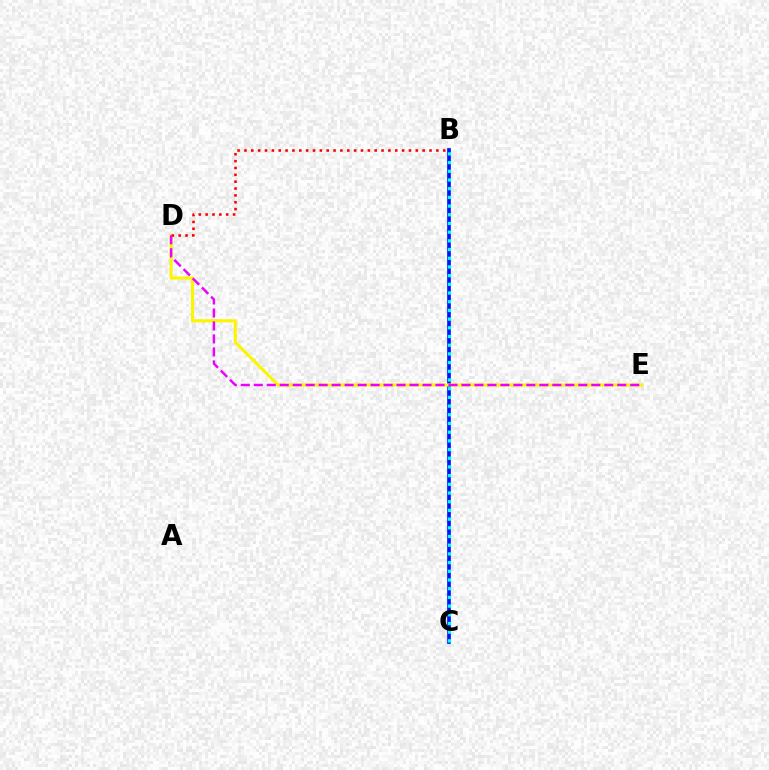{('B', 'C'): [{'color': '#08ff00', 'line_style': 'dotted', 'thickness': 1.53}, {'color': '#0010ff', 'line_style': 'solid', 'thickness': 2.63}, {'color': '#00fff6', 'line_style': 'dotted', 'thickness': 2.36}], ('D', 'E'): [{'color': '#fcf500', 'line_style': 'solid', 'thickness': 2.24}, {'color': '#ee00ff', 'line_style': 'dashed', 'thickness': 1.76}], ('B', 'D'): [{'color': '#ff0000', 'line_style': 'dotted', 'thickness': 1.86}]}